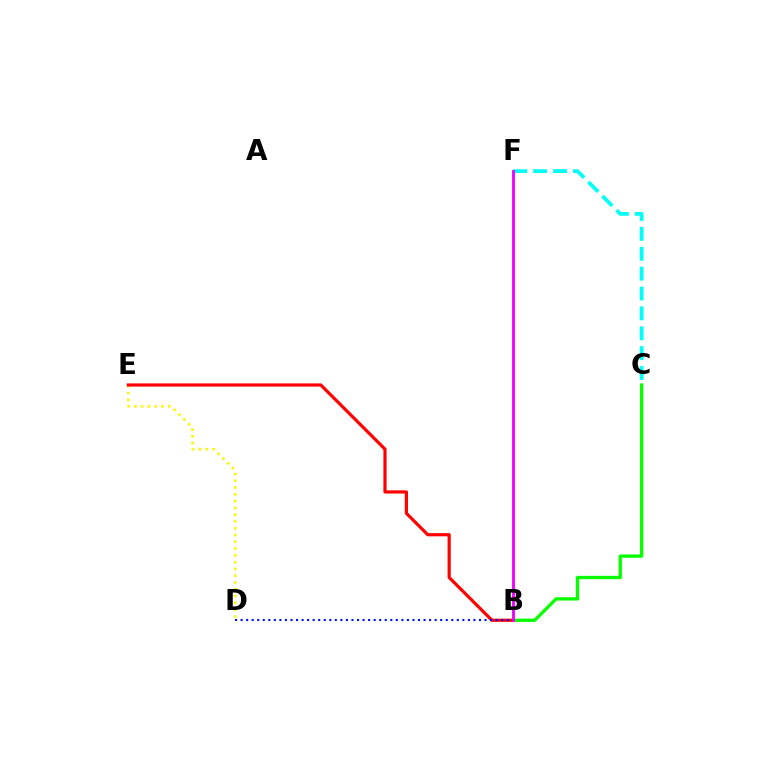{('D', 'E'): [{'color': '#fcf500', 'line_style': 'dotted', 'thickness': 1.84}], ('B', 'C'): [{'color': '#08ff00', 'line_style': 'solid', 'thickness': 2.39}], ('B', 'E'): [{'color': '#ff0000', 'line_style': 'solid', 'thickness': 2.29}], ('C', 'F'): [{'color': '#00fff6', 'line_style': 'dashed', 'thickness': 2.7}], ('B', 'D'): [{'color': '#0010ff', 'line_style': 'dotted', 'thickness': 1.51}], ('B', 'F'): [{'color': '#ee00ff', 'line_style': 'solid', 'thickness': 2.05}]}